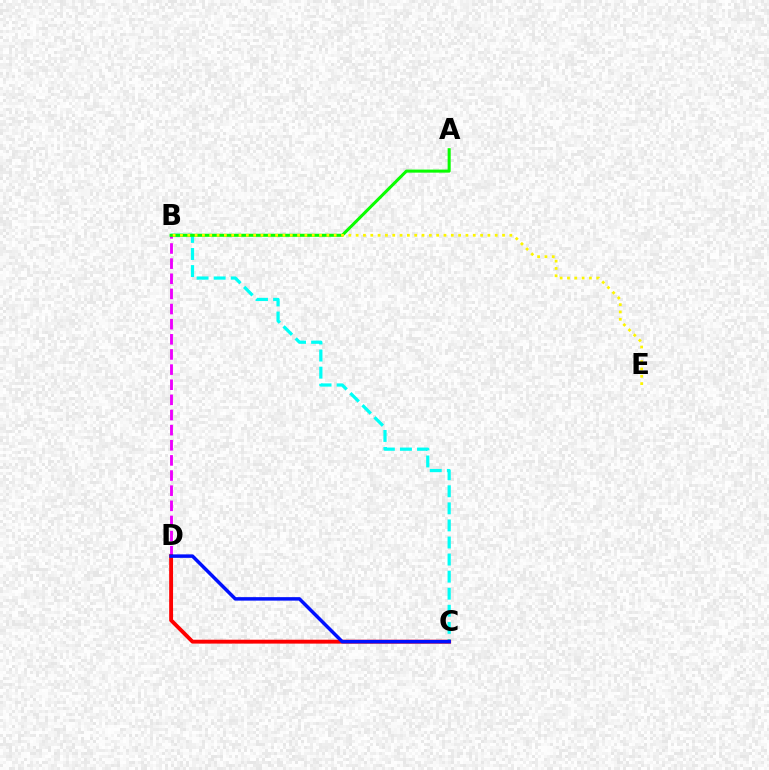{('B', 'C'): [{'color': '#00fff6', 'line_style': 'dashed', 'thickness': 2.32}], ('B', 'D'): [{'color': '#ee00ff', 'line_style': 'dashed', 'thickness': 2.06}], ('C', 'D'): [{'color': '#ff0000', 'line_style': 'solid', 'thickness': 2.8}, {'color': '#0010ff', 'line_style': 'solid', 'thickness': 2.51}], ('A', 'B'): [{'color': '#08ff00', 'line_style': 'solid', 'thickness': 2.2}], ('B', 'E'): [{'color': '#fcf500', 'line_style': 'dotted', 'thickness': 1.99}]}